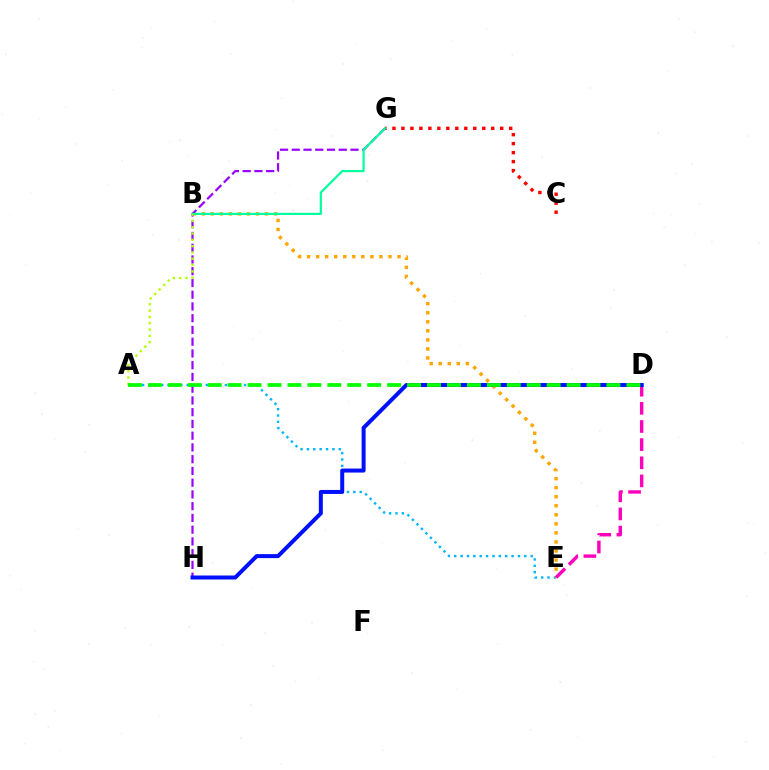{('A', 'E'): [{'color': '#00b5ff', 'line_style': 'dotted', 'thickness': 1.73}], ('C', 'G'): [{'color': '#ff0000', 'line_style': 'dotted', 'thickness': 2.44}], ('B', 'E'): [{'color': '#ffa500', 'line_style': 'dotted', 'thickness': 2.46}], ('G', 'H'): [{'color': '#9b00ff', 'line_style': 'dashed', 'thickness': 1.6}], ('D', 'E'): [{'color': '#ff00bd', 'line_style': 'dashed', 'thickness': 2.46}], ('B', 'G'): [{'color': '#00ff9d', 'line_style': 'solid', 'thickness': 1.57}], ('D', 'H'): [{'color': '#0010ff', 'line_style': 'solid', 'thickness': 2.88}], ('A', 'B'): [{'color': '#b3ff00', 'line_style': 'dotted', 'thickness': 1.72}], ('A', 'D'): [{'color': '#08ff00', 'line_style': 'dashed', 'thickness': 2.71}]}